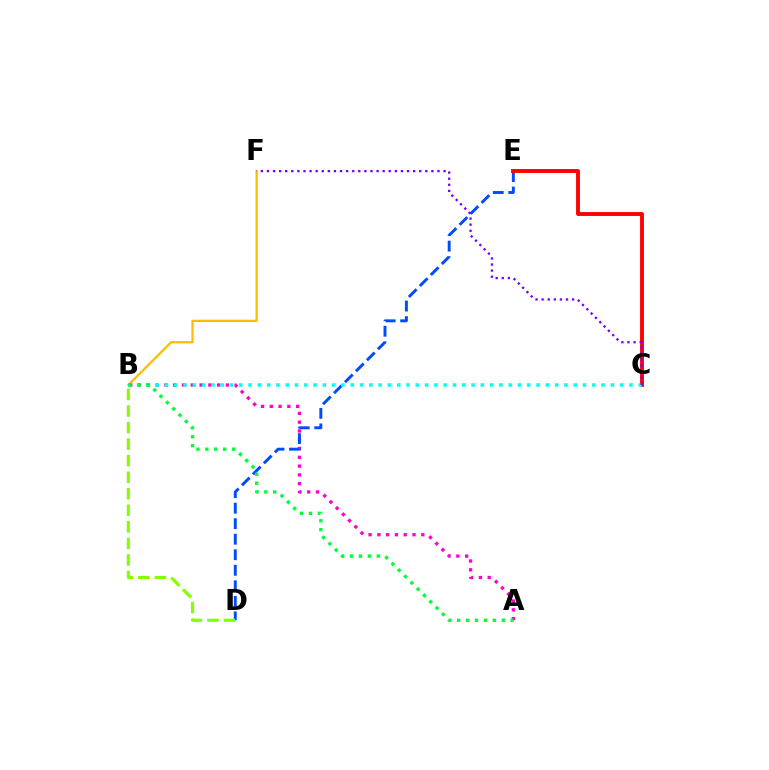{('B', 'F'): [{'color': '#ffbd00', 'line_style': 'solid', 'thickness': 1.65}], ('A', 'B'): [{'color': '#ff00cf', 'line_style': 'dotted', 'thickness': 2.39}, {'color': '#00ff39', 'line_style': 'dotted', 'thickness': 2.42}], ('D', 'E'): [{'color': '#004bff', 'line_style': 'dashed', 'thickness': 2.11}], ('B', 'D'): [{'color': '#84ff00', 'line_style': 'dashed', 'thickness': 2.25}], ('C', 'E'): [{'color': '#ff0000', 'line_style': 'solid', 'thickness': 2.79}], ('B', 'C'): [{'color': '#00fff6', 'line_style': 'dotted', 'thickness': 2.52}], ('C', 'F'): [{'color': '#7200ff', 'line_style': 'dotted', 'thickness': 1.65}]}